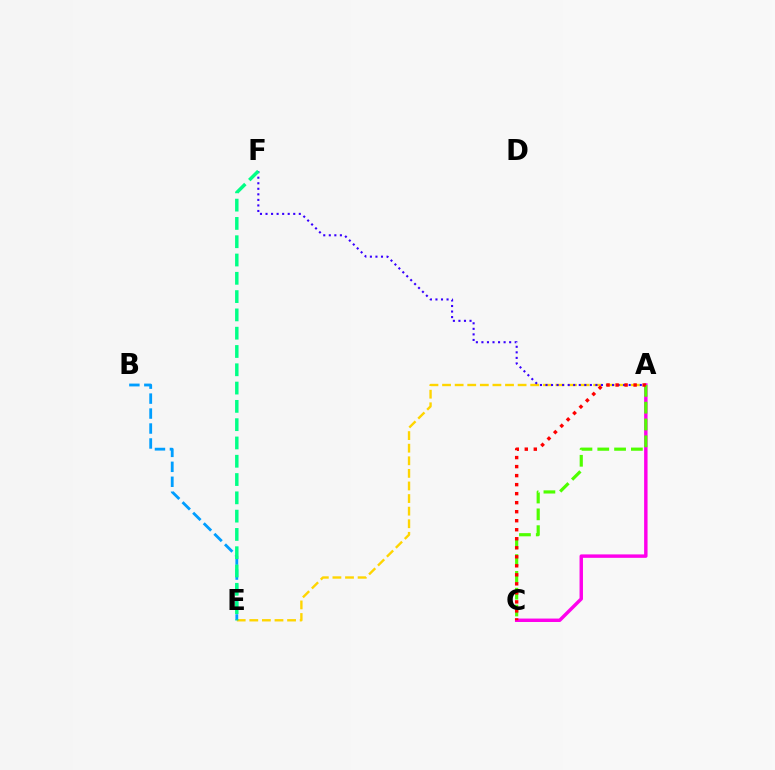{('A', 'C'): [{'color': '#ff00ed', 'line_style': 'solid', 'thickness': 2.47}, {'color': '#4fff00', 'line_style': 'dashed', 'thickness': 2.28}, {'color': '#ff0000', 'line_style': 'dotted', 'thickness': 2.45}], ('A', 'E'): [{'color': '#ffd500', 'line_style': 'dashed', 'thickness': 1.71}], ('B', 'E'): [{'color': '#009eff', 'line_style': 'dashed', 'thickness': 2.03}], ('A', 'F'): [{'color': '#3700ff', 'line_style': 'dotted', 'thickness': 1.51}], ('E', 'F'): [{'color': '#00ff86', 'line_style': 'dashed', 'thickness': 2.49}]}